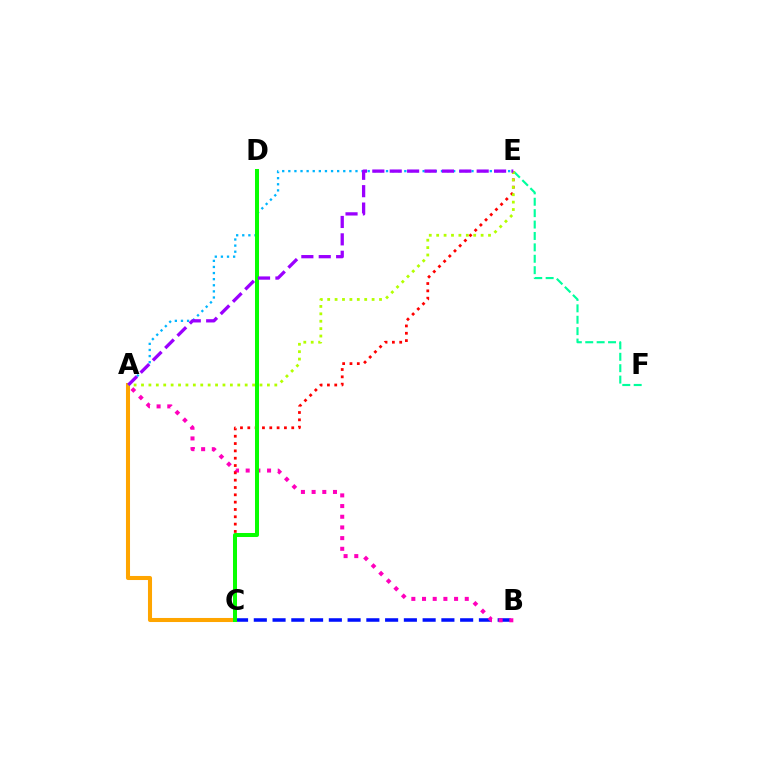{('A', 'C'): [{'color': '#ffa500', 'line_style': 'solid', 'thickness': 2.92}], ('B', 'C'): [{'color': '#0010ff', 'line_style': 'dashed', 'thickness': 2.55}], ('A', 'E'): [{'color': '#00b5ff', 'line_style': 'dotted', 'thickness': 1.66}, {'color': '#b3ff00', 'line_style': 'dotted', 'thickness': 2.01}, {'color': '#9b00ff', 'line_style': 'dashed', 'thickness': 2.36}], ('A', 'B'): [{'color': '#ff00bd', 'line_style': 'dotted', 'thickness': 2.9}], ('C', 'E'): [{'color': '#ff0000', 'line_style': 'dotted', 'thickness': 1.99}], ('E', 'F'): [{'color': '#00ff9d', 'line_style': 'dashed', 'thickness': 1.55}], ('C', 'D'): [{'color': '#08ff00', 'line_style': 'solid', 'thickness': 2.89}]}